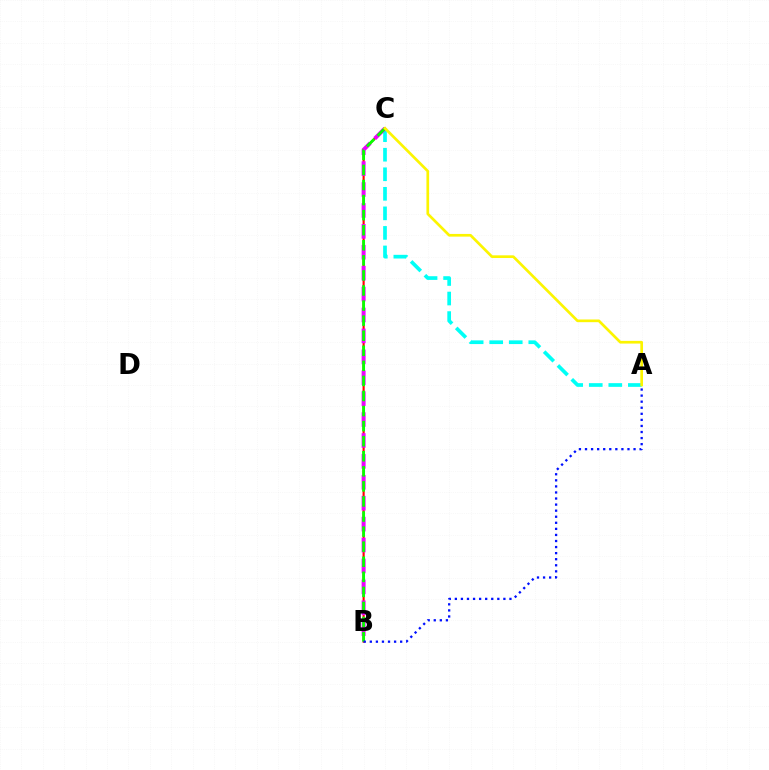{('A', 'C'): [{'color': '#00fff6', 'line_style': 'dashed', 'thickness': 2.66}, {'color': '#fcf500', 'line_style': 'solid', 'thickness': 1.93}], ('B', 'C'): [{'color': '#ff0000', 'line_style': 'solid', 'thickness': 1.53}, {'color': '#ee00ff', 'line_style': 'dashed', 'thickness': 2.84}, {'color': '#08ff00', 'line_style': 'dashed', 'thickness': 2.05}], ('A', 'B'): [{'color': '#0010ff', 'line_style': 'dotted', 'thickness': 1.65}]}